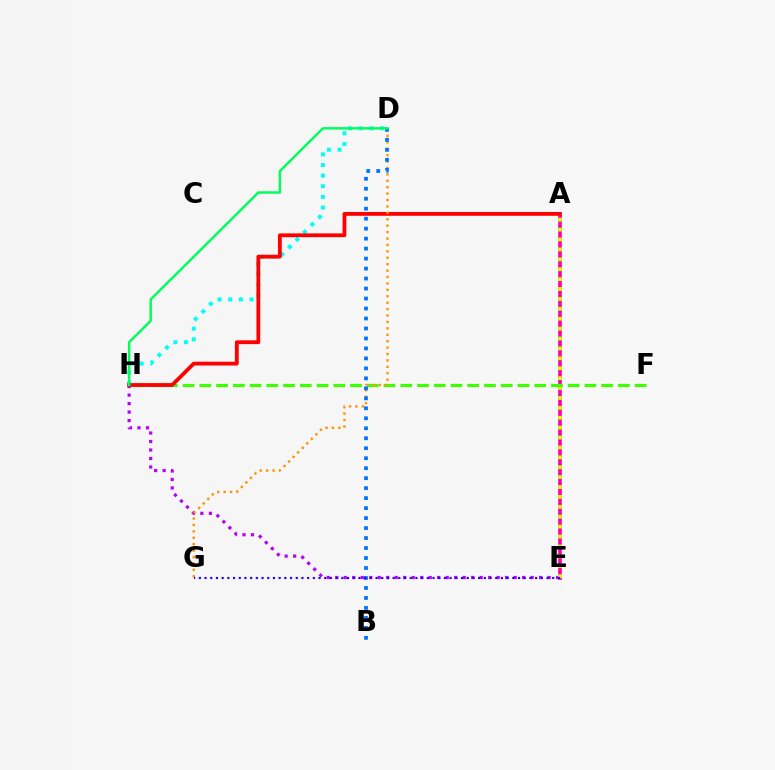{('D', 'H'): [{'color': '#00fff6', 'line_style': 'dotted', 'thickness': 2.89}, {'color': '#00ff5c', 'line_style': 'solid', 'thickness': 1.77}], ('A', 'E'): [{'color': '#ff00ac', 'line_style': 'solid', 'thickness': 2.62}, {'color': '#d1ff00', 'line_style': 'dotted', 'thickness': 2.69}], ('E', 'H'): [{'color': '#b900ff', 'line_style': 'dotted', 'thickness': 2.31}], ('F', 'H'): [{'color': '#3dff00', 'line_style': 'dashed', 'thickness': 2.27}], ('A', 'H'): [{'color': '#ff0000', 'line_style': 'solid', 'thickness': 2.74}], ('D', 'G'): [{'color': '#ff9400', 'line_style': 'dotted', 'thickness': 1.74}], ('B', 'D'): [{'color': '#0074ff', 'line_style': 'dotted', 'thickness': 2.71}], ('E', 'G'): [{'color': '#2500ff', 'line_style': 'dotted', 'thickness': 1.55}]}